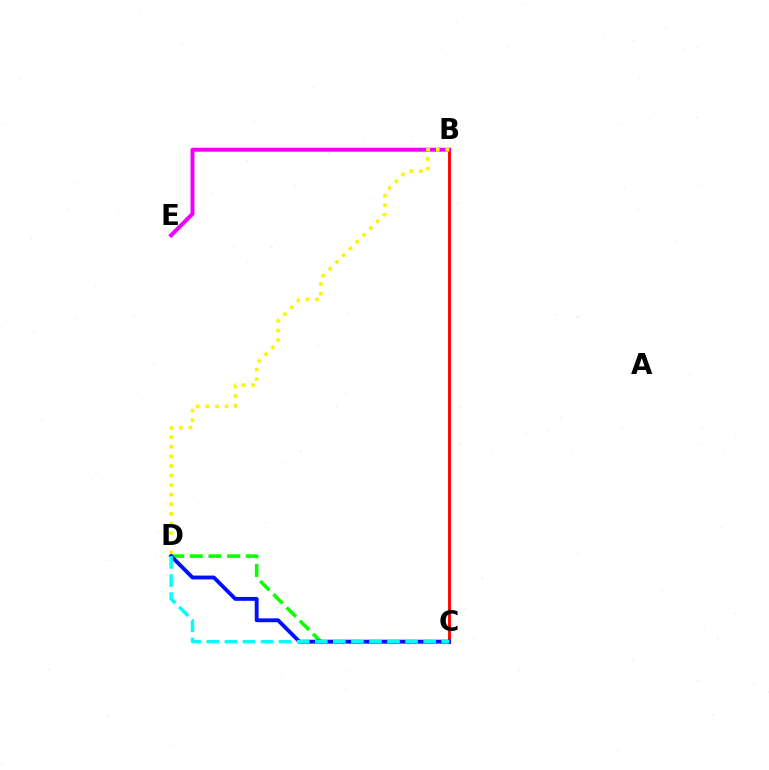{('B', 'C'): [{'color': '#ff0000', 'line_style': 'solid', 'thickness': 2.06}], ('B', 'E'): [{'color': '#ee00ff', 'line_style': 'solid', 'thickness': 2.86}], ('C', 'D'): [{'color': '#08ff00', 'line_style': 'dashed', 'thickness': 2.54}, {'color': '#0010ff', 'line_style': 'solid', 'thickness': 2.78}, {'color': '#00fff6', 'line_style': 'dashed', 'thickness': 2.45}], ('B', 'D'): [{'color': '#fcf500', 'line_style': 'dotted', 'thickness': 2.6}]}